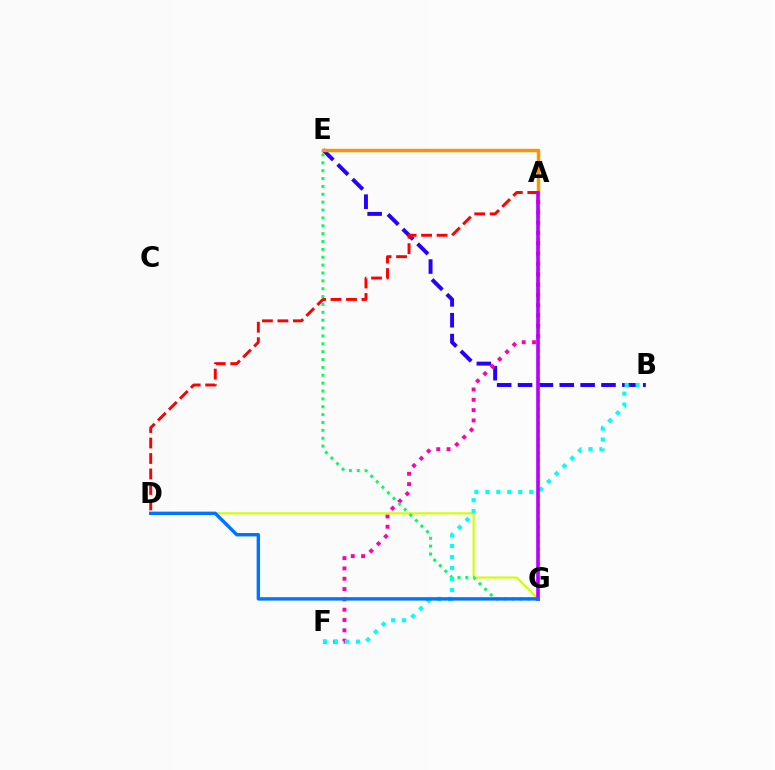{('B', 'E'): [{'color': '#2500ff', 'line_style': 'dashed', 'thickness': 2.83}], ('A', 'G'): [{'color': '#3dff00', 'line_style': 'dotted', 'thickness': 2.01}, {'color': '#b900ff', 'line_style': 'solid', 'thickness': 2.61}], ('A', 'F'): [{'color': '#ff00ac', 'line_style': 'dotted', 'thickness': 2.8}], ('A', 'E'): [{'color': '#ff9400', 'line_style': 'solid', 'thickness': 2.48}], ('D', 'G'): [{'color': '#d1ff00', 'line_style': 'solid', 'thickness': 1.53}, {'color': '#0074ff', 'line_style': 'solid', 'thickness': 2.46}], ('A', 'D'): [{'color': '#ff0000', 'line_style': 'dashed', 'thickness': 2.1}], ('E', 'G'): [{'color': '#00ff5c', 'line_style': 'dotted', 'thickness': 2.14}], ('B', 'F'): [{'color': '#00fff6', 'line_style': 'dotted', 'thickness': 2.98}]}